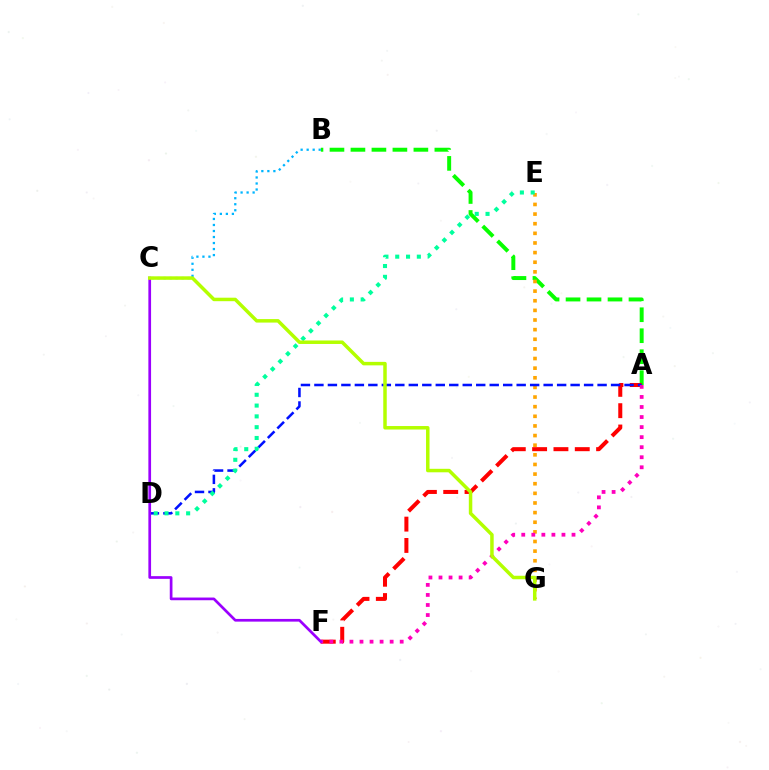{('A', 'B'): [{'color': '#08ff00', 'line_style': 'dashed', 'thickness': 2.85}], ('A', 'F'): [{'color': '#ff0000', 'line_style': 'dashed', 'thickness': 2.9}, {'color': '#ff00bd', 'line_style': 'dotted', 'thickness': 2.73}], ('E', 'G'): [{'color': '#ffa500', 'line_style': 'dotted', 'thickness': 2.62}], ('A', 'D'): [{'color': '#0010ff', 'line_style': 'dashed', 'thickness': 1.83}], ('D', 'E'): [{'color': '#00ff9d', 'line_style': 'dotted', 'thickness': 2.93}], ('B', 'C'): [{'color': '#00b5ff', 'line_style': 'dotted', 'thickness': 1.64}], ('C', 'F'): [{'color': '#9b00ff', 'line_style': 'solid', 'thickness': 1.94}], ('C', 'G'): [{'color': '#b3ff00', 'line_style': 'solid', 'thickness': 2.51}]}